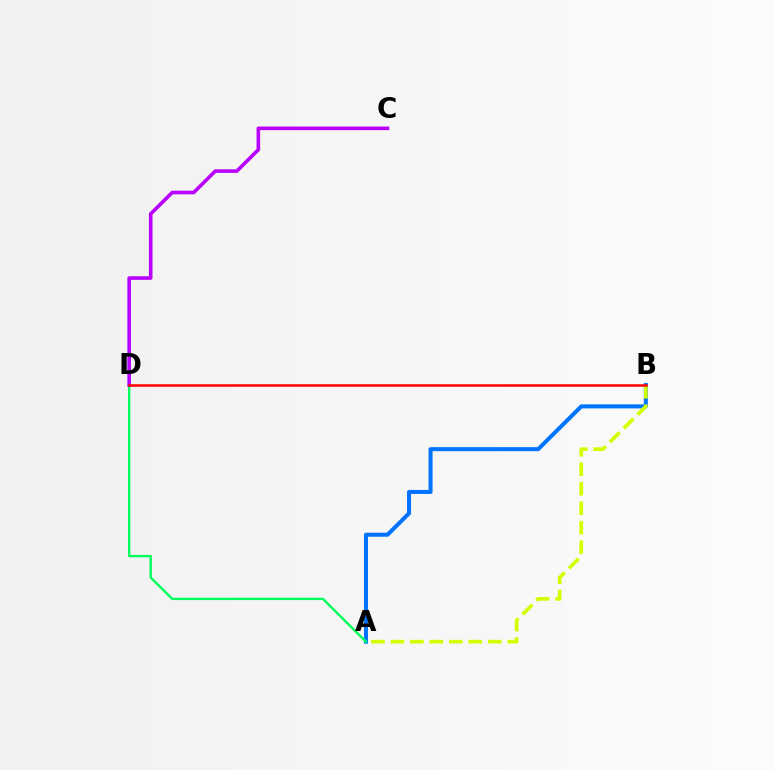{('A', 'B'): [{'color': '#0074ff', 'line_style': 'solid', 'thickness': 2.9}, {'color': '#d1ff00', 'line_style': 'dashed', 'thickness': 2.65}], ('A', 'D'): [{'color': '#00ff5c', 'line_style': 'solid', 'thickness': 1.7}], ('C', 'D'): [{'color': '#b900ff', 'line_style': 'solid', 'thickness': 2.59}], ('B', 'D'): [{'color': '#ff0000', 'line_style': 'solid', 'thickness': 1.81}]}